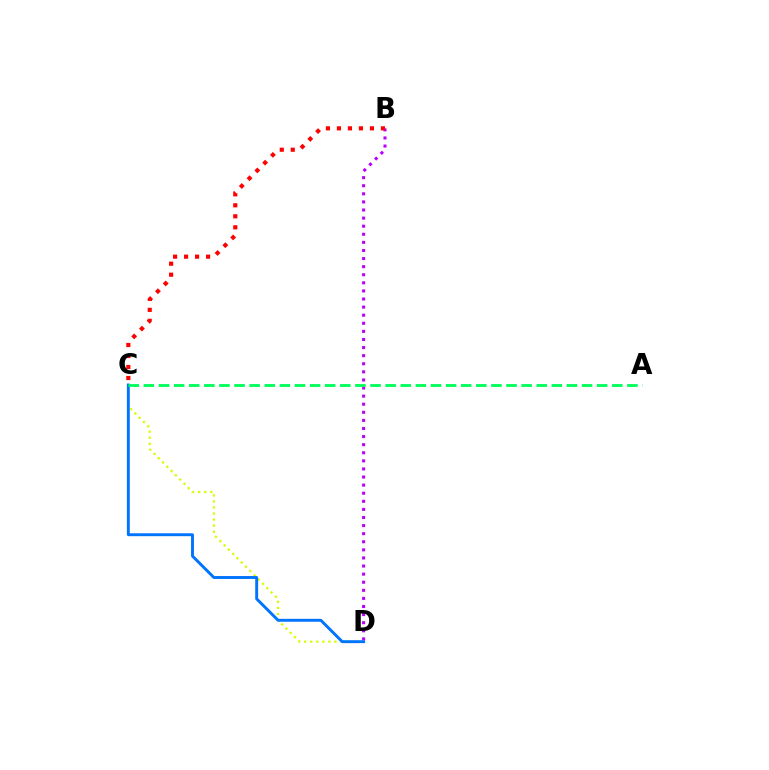{('B', 'D'): [{'color': '#b900ff', 'line_style': 'dotted', 'thickness': 2.2}], ('C', 'D'): [{'color': '#d1ff00', 'line_style': 'dotted', 'thickness': 1.64}, {'color': '#0074ff', 'line_style': 'solid', 'thickness': 2.1}], ('A', 'C'): [{'color': '#00ff5c', 'line_style': 'dashed', 'thickness': 2.05}], ('B', 'C'): [{'color': '#ff0000', 'line_style': 'dotted', 'thickness': 2.99}]}